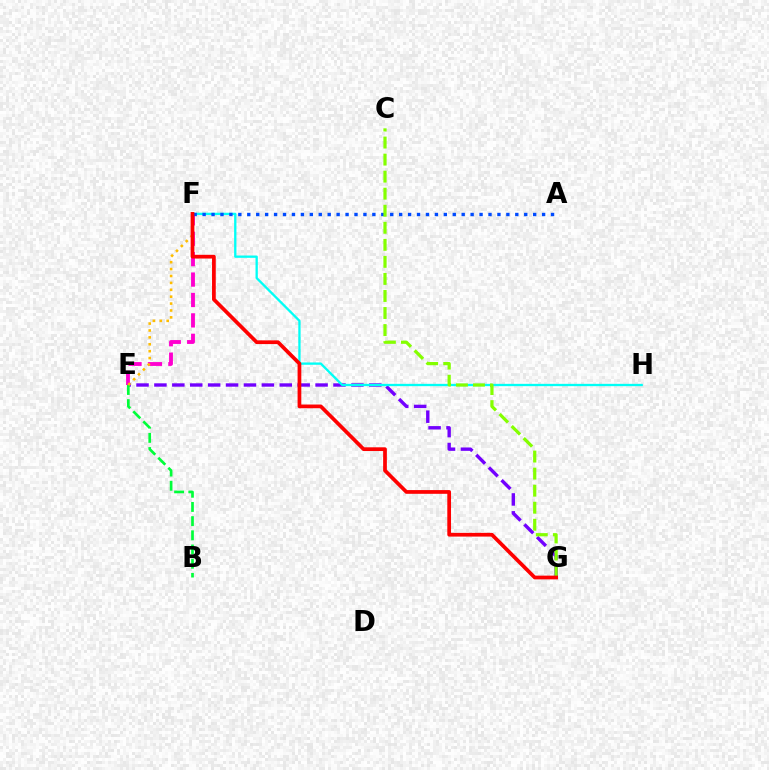{('E', 'G'): [{'color': '#7200ff', 'line_style': 'dashed', 'thickness': 2.43}], ('F', 'H'): [{'color': '#00fff6', 'line_style': 'solid', 'thickness': 1.67}], ('E', 'F'): [{'color': '#ff00cf', 'line_style': 'dashed', 'thickness': 2.77}, {'color': '#ffbd00', 'line_style': 'dotted', 'thickness': 1.87}], ('A', 'F'): [{'color': '#004bff', 'line_style': 'dotted', 'thickness': 2.43}], ('B', 'E'): [{'color': '#00ff39', 'line_style': 'dashed', 'thickness': 1.93}], ('C', 'G'): [{'color': '#84ff00', 'line_style': 'dashed', 'thickness': 2.32}], ('F', 'G'): [{'color': '#ff0000', 'line_style': 'solid', 'thickness': 2.68}]}